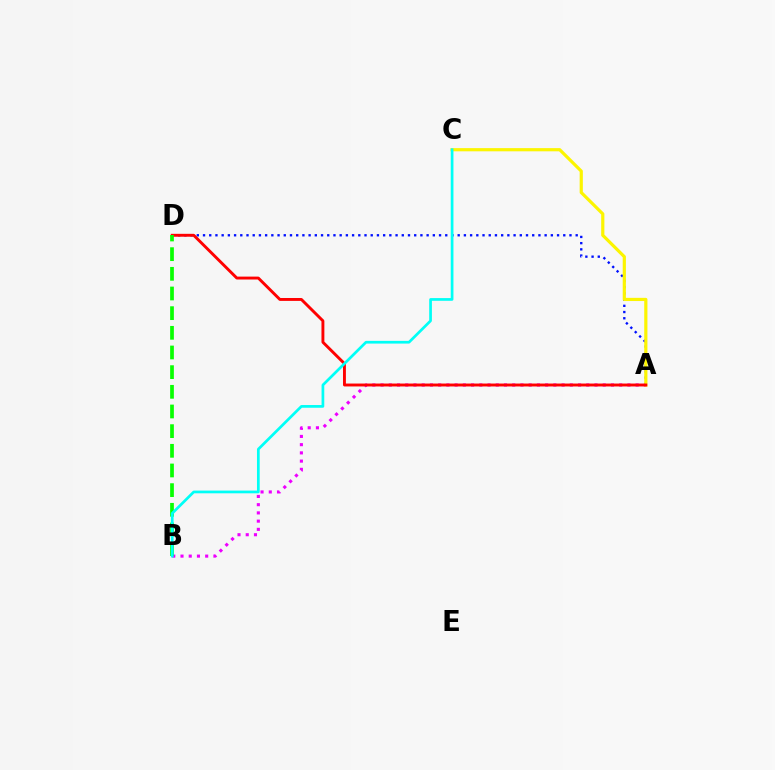{('A', 'B'): [{'color': '#ee00ff', 'line_style': 'dotted', 'thickness': 2.24}], ('A', 'D'): [{'color': '#0010ff', 'line_style': 'dotted', 'thickness': 1.69}, {'color': '#ff0000', 'line_style': 'solid', 'thickness': 2.09}], ('A', 'C'): [{'color': '#fcf500', 'line_style': 'solid', 'thickness': 2.3}], ('B', 'D'): [{'color': '#08ff00', 'line_style': 'dashed', 'thickness': 2.67}], ('B', 'C'): [{'color': '#00fff6', 'line_style': 'solid', 'thickness': 1.95}]}